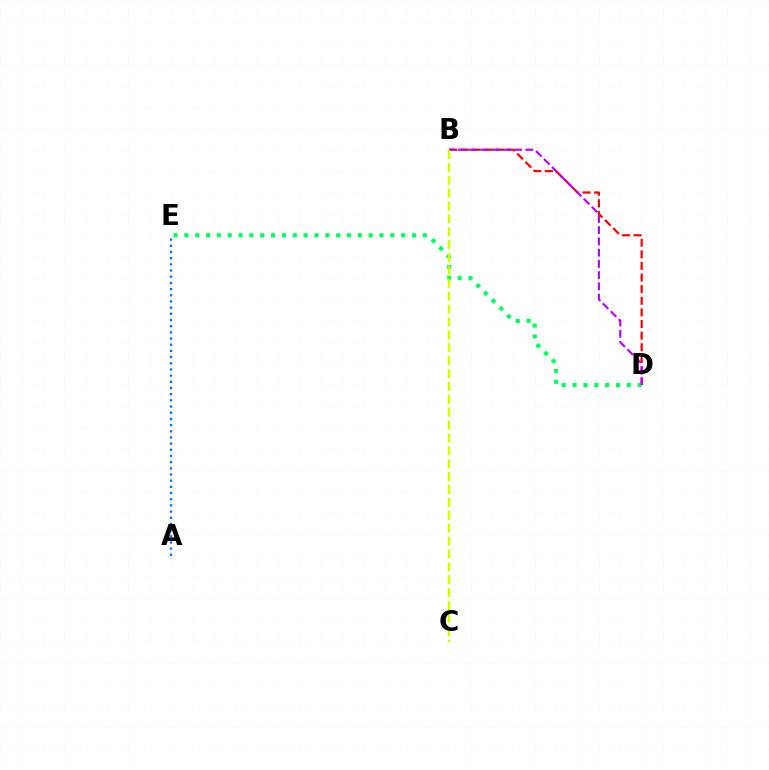{('B', 'D'): [{'color': '#ff0000', 'line_style': 'dashed', 'thickness': 1.58}, {'color': '#b900ff', 'line_style': 'dashed', 'thickness': 1.53}], ('D', 'E'): [{'color': '#00ff5c', 'line_style': 'dotted', 'thickness': 2.95}], ('B', 'C'): [{'color': '#d1ff00', 'line_style': 'dashed', 'thickness': 1.75}], ('A', 'E'): [{'color': '#0074ff', 'line_style': 'dotted', 'thickness': 1.68}]}